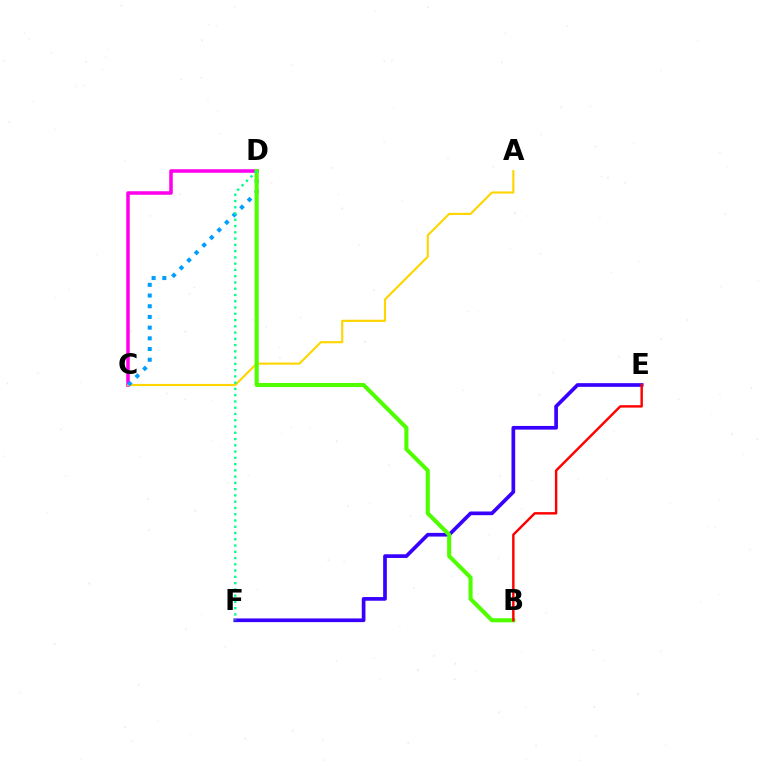{('E', 'F'): [{'color': '#3700ff', 'line_style': 'solid', 'thickness': 2.65}], ('C', 'D'): [{'color': '#ff00ed', 'line_style': 'solid', 'thickness': 2.54}, {'color': '#009eff', 'line_style': 'dotted', 'thickness': 2.91}], ('A', 'C'): [{'color': '#ffd500', 'line_style': 'solid', 'thickness': 1.54}], ('B', 'D'): [{'color': '#4fff00', 'line_style': 'solid', 'thickness': 2.93}], ('B', 'E'): [{'color': '#ff0000', 'line_style': 'solid', 'thickness': 1.75}], ('D', 'F'): [{'color': '#00ff86', 'line_style': 'dotted', 'thickness': 1.7}]}